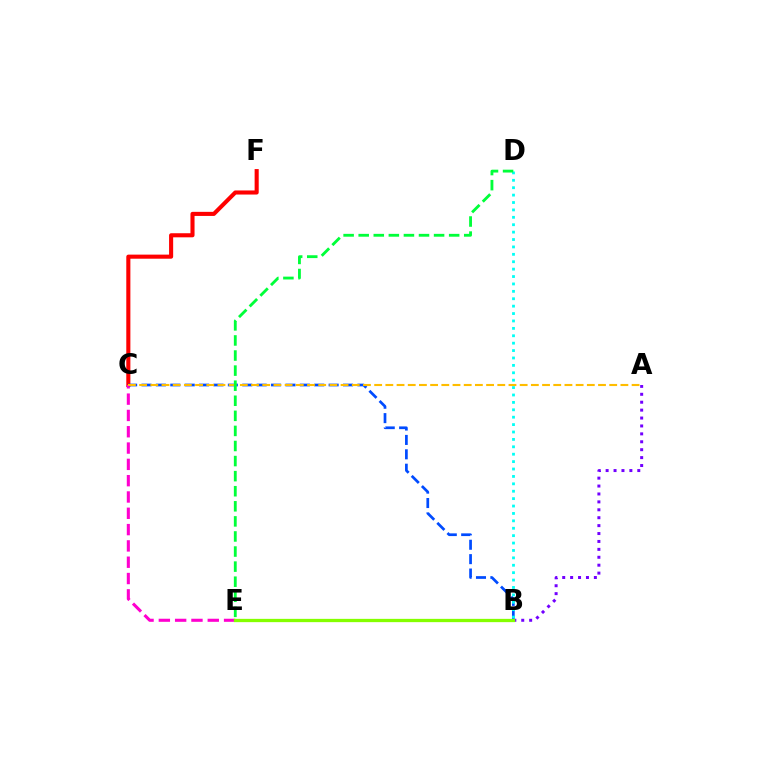{('C', 'F'): [{'color': '#ff0000', 'line_style': 'solid', 'thickness': 2.94}], ('C', 'E'): [{'color': '#ff00cf', 'line_style': 'dashed', 'thickness': 2.22}], ('B', 'C'): [{'color': '#004bff', 'line_style': 'dashed', 'thickness': 1.96}], ('A', 'B'): [{'color': '#7200ff', 'line_style': 'dotted', 'thickness': 2.15}], ('B', 'D'): [{'color': '#00fff6', 'line_style': 'dotted', 'thickness': 2.01}], ('A', 'C'): [{'color': '#ffbd00', 'line_style': 'dashed', 'thickness': 1.52}], ('D', 'E'): [{'color': '#00ff39', 'line_style': 'dashed', 'thickness': 2.05}], ('B', 'E'): [{'color': '#84ff00', 'line_style': 'solid', 'thickness': 2.37}]}